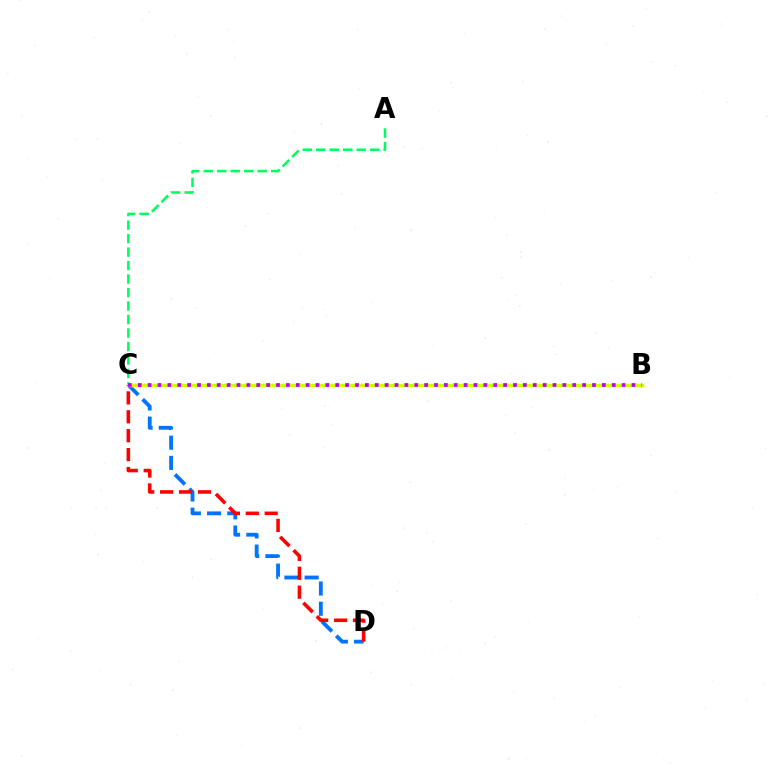{('C', 'D'): [{'color': '#0074ff', 'line_style': 'dashed', 'thickness': 2.75}, {'color': '#ff0000', 'line_style': 'dashed', 'thickness': 2.57}], ('A', 'C'): [{'color': '#00ff5c', 'line_style': 'dashed', 'thickness': 1.83}], ('B', 'C'): [{'color': '#d1ff00', 'line_style': 'solid', 'thickness': 2.5}, {'color': '#b900ff', 'line_style': 'dotted', 'thickness': 2.68}]}